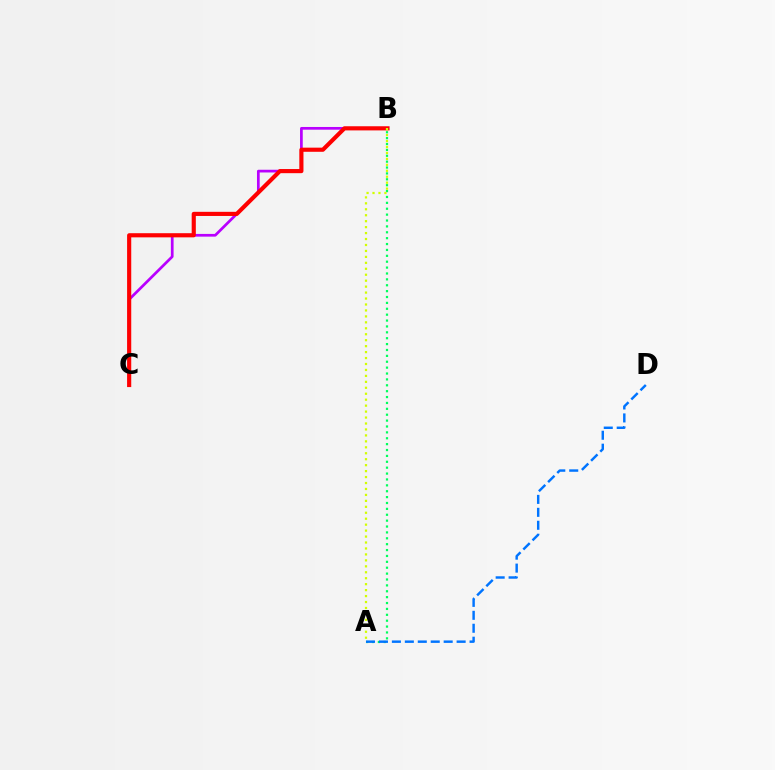{('B', 'C'): [{'color': '#b900ff', 'line_style': 'solid', 'thickness': 1.96}, {'color': '#ff0000', 'line_style': 'solid', 'thickness': 2.98}], ('A', 'B'): [{'color': '#00ff5c', 'line_style': 'dotted', 'thickness': 1.6}, {'color': '#d1ff00', 'line_style': 'dotted', 'thickness': 1.62}], ('A', 'D'): [{'color': '#0074ff', 'line_style': 'dashed', 'thickness': 1.76}]}